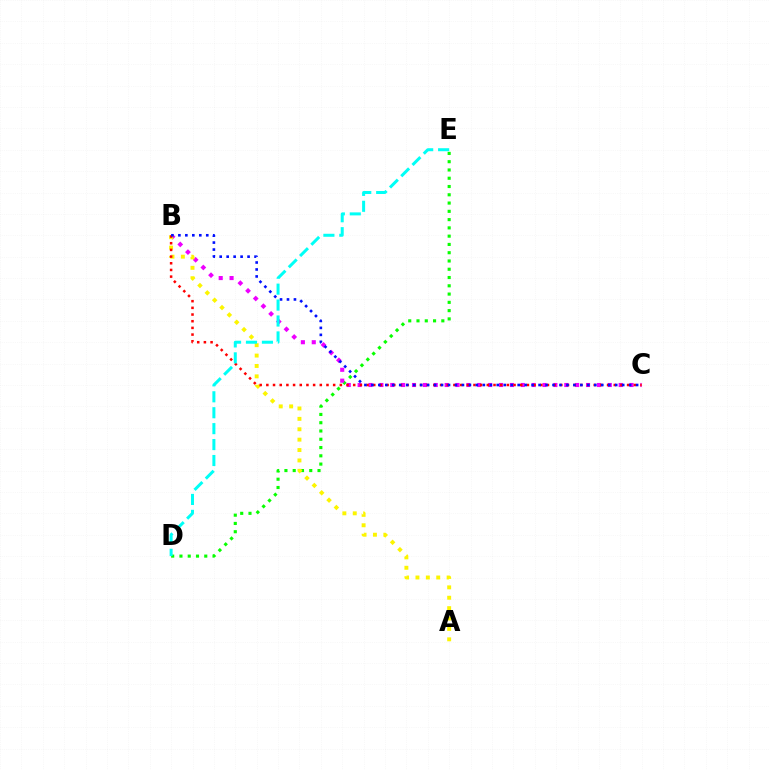{('D', 'E'): [{'color': '#08ff00', 'line_style': 'dotted', 'thickness': 2.25}, {'color': '#00fff6', 'line_style': 'dashed', 'thickness': 2.16}], ('B', 'C'): [{'color': '#ee00ff', 'line_style': 'dotted', 'thickness': 2.95}, {'color': '#ff0000', 'line_style': 'dotted', 'thickness': 1.82}, {'color': '#0010ff', 'line_style': 'dotted', 'thickness': 1.89}], ('A', 'B'): [{'color': '#fcf500', 'line_style': 'dotted', 'thickness': 2.82}]}